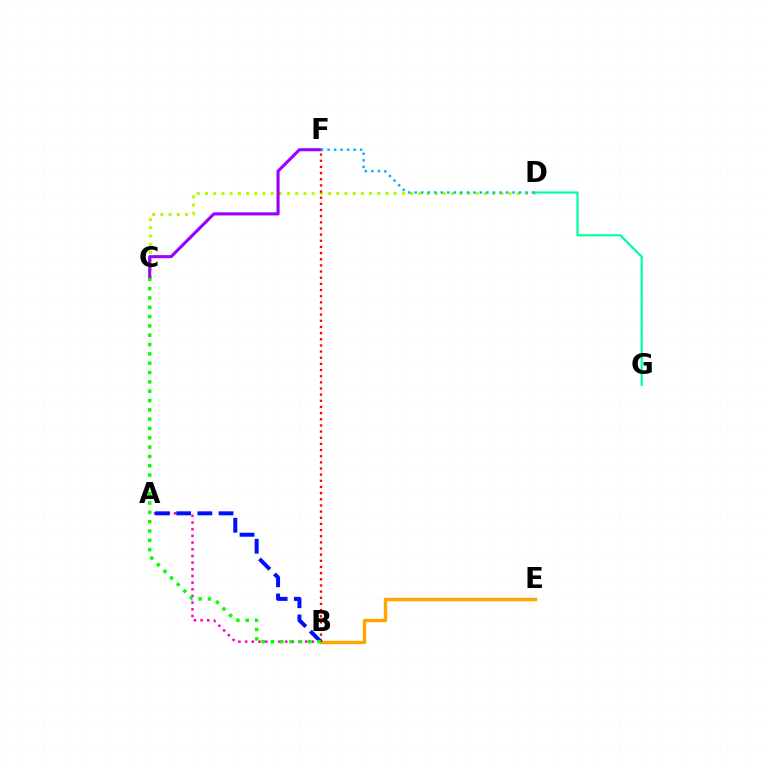{('B', 'E'): [{'color': '#ffa500', 'line_style': 'solid', 'thickness': 2.45}], ('C', 'D'): [{'color': '#b3ff00', 'line_style': 'dotted', 'thickness': 2.23}], ('A', 'B'): [{'color': '#ff00bd', 'line_style': 'dotted', 'thickness': 1.81}, {'color': '#0010ff', 'line_style': 'dashed', 'thickness': 2.88}], ('B', 'F'): [{'color': '#ff0000', 'line_style': 'dotted', 'thickness': 1.67}], ('D', 'G'): [{'color': '#00ff9d', 'line_style': 'solid', 'thickness': 1.57}], ('C', 'F'): [{'color': '#9b00ff', 'line_style': 'solid', 'thickness': 2.23}], ('B', 'C'): [{'color': '#08ff00', 'line_style': 'dotted', 'thickness': 2.53}], ('D', 'F'): [{'color': '#00b5ff', 'line_style': 'dotted', 'thickness': 1.77}]}